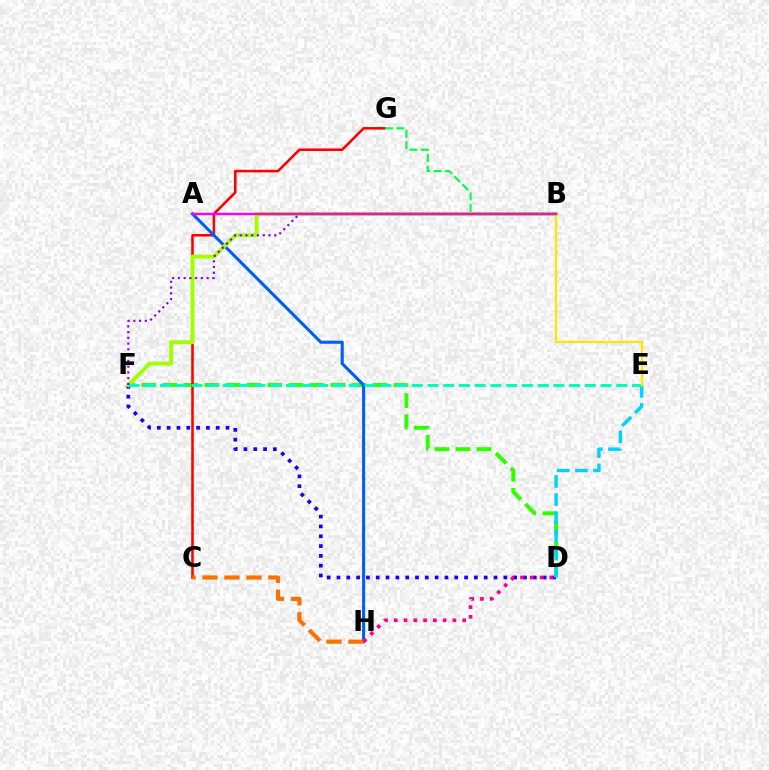{('D', 'F'): [{'color': '#1900ff', 'line_style': 'dotted', 'thickness': 2.67}, {'color': '#31ff00', 'line_style': 'dashed', 'thickness': 2.86}], ('C', 'G'): [{'color': '#ff0000', 'line_style': 'solid', 'thickness': 1.85}], ('A', 'H'): [{'color': '#005dff', 'line_style': 'solid', 'thickness': 2.21}], ('B', 'F'): [{'color': '#a2ff00', 'line_style': 'solid', 'thickness': 2.8}, {'color': '#8a00ff', 'line_style': 'dotted', 'thickness': 1.56}], ('D', 'E'): [{'color': '#00d3ff', 'line_style': 'dashed', 'thickness': 2.46}], ('E', 'F'): [{'color': '#00ffbb', 'line_style': 'dashed', 'thickness': 2.14}], ('C', 'H'): [{'color': '#ff7000', 'line_style': 'dashed', 'thickness': 2.98}], ('B', 'E'): [{'color': '#ffe600', 'line_style': 'solid', 'thickness': 1.6}], ('B', 'G'): [{'color': '#00ff45', 'line_style': 'dashed', 'thickness': 1.55}], ('D', 'H'): [{'color': '#ff0088', 'line_style': 'dotted', 'thickness': 2.66}], ('A', 'B'): [{'color': '#fa00f9', 'line_style': 'solid', 'thickness': 1.76}]}